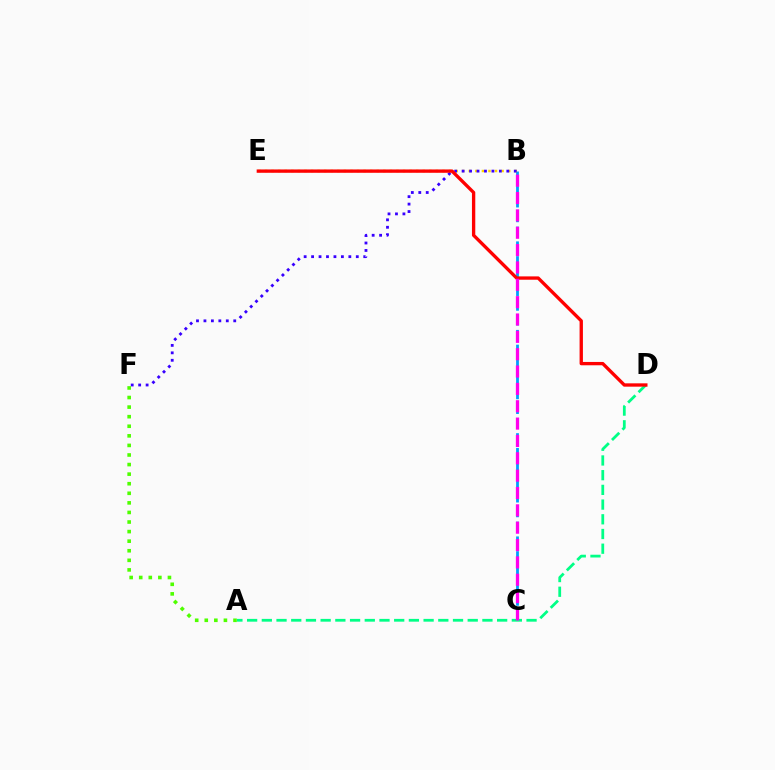{('B', 'C'): [{'color': '#009eff', 'line_style': 'dashed', 'thickness': 2.0}, {'color': '#ff00ed', 'line_style': 'dashed', 'thickness': 2.36}], ('B', 'E'): [{'color': '#ffd500', 'line_style': 'dotted', 'thickness': 1.79}], ('B', 'F'): [{'color': '#3700ff', 'line_style': 'dotted', 'thickness': 2.02}], ('A', 'D'): [{'color': '#00ff86', 'line_style': 'dashed', 'thickness': 2.0}], ('D', 'E'): [{'color': '#ff0000', 'line_style': 'solid', 'thickness': 2.4}], ('A', 'F'): [{'color': '#4fff00', 'line_style': 'dotted', 'thickness': 2.6}]}